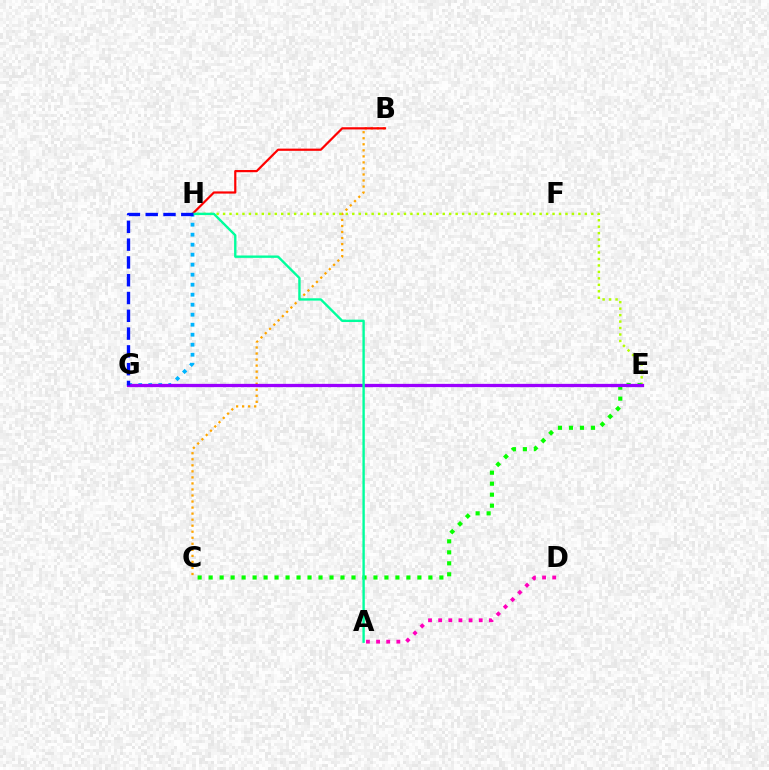{('B', 'C'): [{'color': '#ffa500', 'line_style': 'dotted', 'thickness': 1.64}], ('G', 'H'): [{'color': '#00b5ff', 'line_style': 'dotted', 'thickness': 2.72}, {'color': '#0010ff', 'line_style': 'dashed', 'thickness': 2.42}], ('A', 'D'): [{'color': '#ff00bd', 'line_style': 'dotted', 'thickness': 2.75}], ('B', 'H'): [{'color': '#ff0000', 'line_style': 'solid', 'thickness': 1.59}], ('E', 'H'): [{'color': '#b3ff00', 'line_style': 'dotted', 'thickness': 1.76}], ('C', 'E'): [{'color': '#08ff00', 'line_style': 'dotted', 'thickness': 2.99}], ('E', 'G'): [{'color': '#9b00ff', 'line_style': 'solid', 'thickness': 2.36}], ('A', 'H'): [{'color': '#00ff9d', 'line_style': 'solid', 'thickness': 1.71}]}